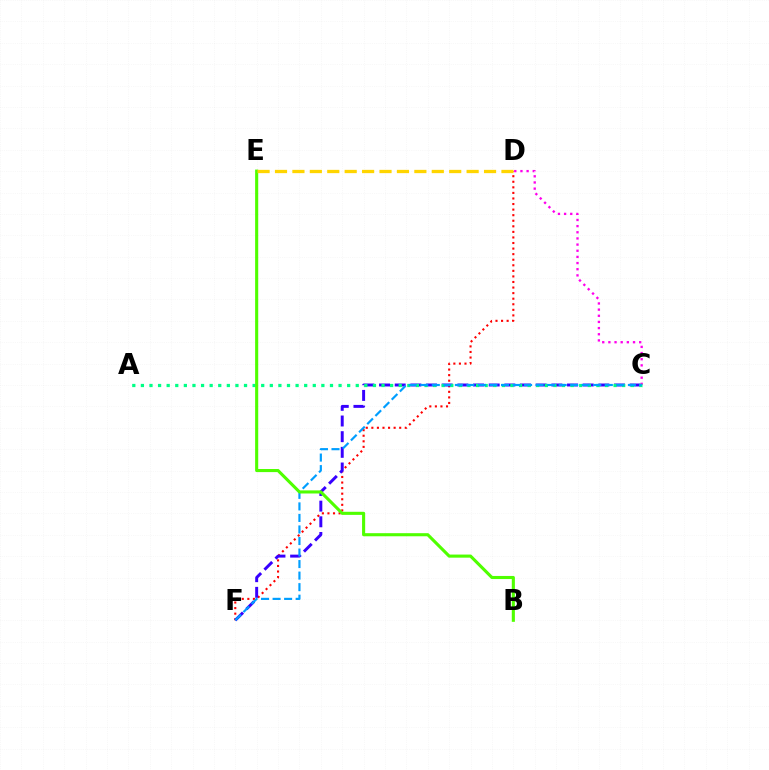{('D', 'F'): [{'color': '#ff0000', 'line_style': 'dotted', 'thickness': 1.51}], ('C', 'F'): [{'color': '#3700ff', 'line_style': 'dashed', 'thickness': 2.13}, {'color': '#009eff', 'line_style': 'dashed', 'thickness': 1.57}], ('C', 'D'): [{'color': '#ff00ed', 'line_style': 'dotted', 'thickness': 1.67}], ('A', 'C'): [{'color': '#00ff86', 'line_style': 'dotted', 'thickness': 2.34}], ('B', 'E'): [{'color': '#4fff00', 'line_style': 'solid', 'thickness': 2.23}], ('D', 'E'): [{'color': '#ffd500', 'line_style': 'dashed', 'thickness': 2.37}]}